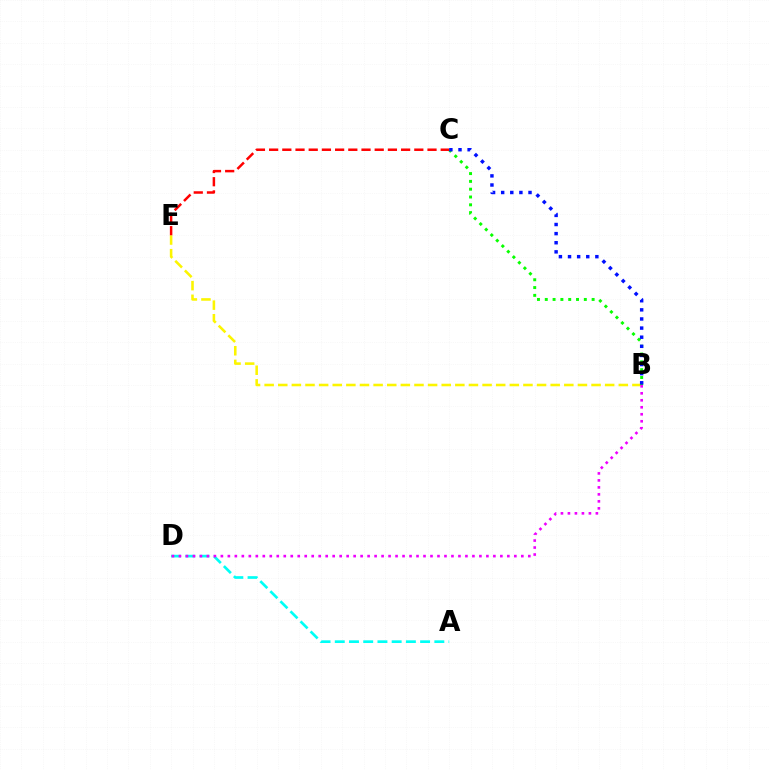{('B', 'E'): [{'color': '#fcf500', 'line_style': 'dashed', 'thickness': 1.85}], ('A', 'D'): [{'color': '#00fff6', 'line_style': 'dashed', 'thickness': 1.93}], ('B', 'D'): [{'color': '#ee00ff', 'line_style': 'dotted', 'thickness': 1.9}], ('B', 'C'): [{'color': '#08ff00', 'line_style': 'dotted', 'thickness': 2.12}, {'color': '#0010ff', 'line_style': 'dotted', 'thickness': 2.48}], ('C', 'E'): [{'color': '#ff0000', 'line_style': 'dashed', 'thickness': 1.79}]}